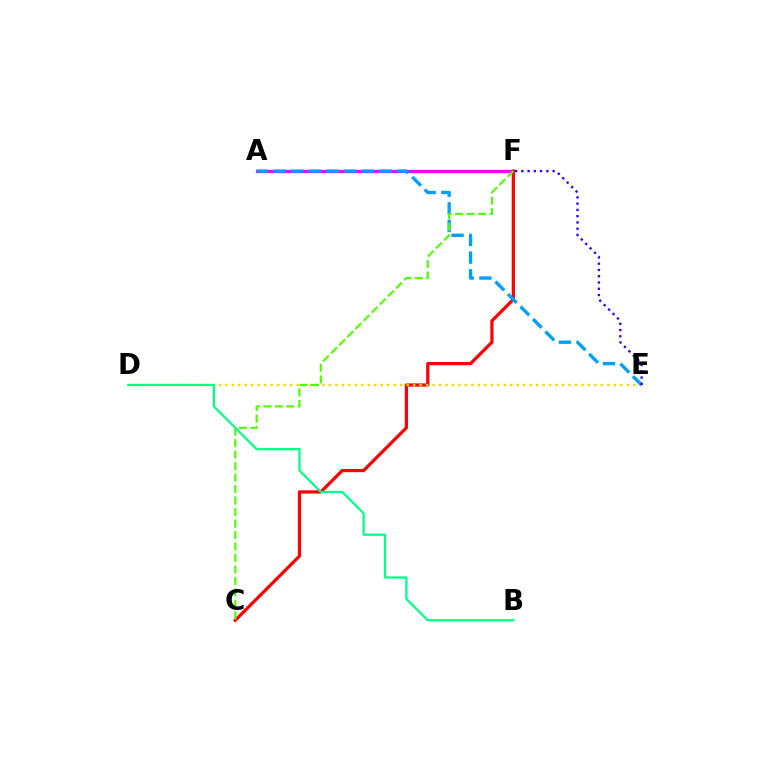{('A', 'F'): [{'color': '#ff00ed', 'line_style': 'solid', 'thickness': 2.35}], ('C', 'F'): [{'color': '#ff0000', 'line_style': 'solid', 'thickness': 2.32}, {'color': '#4fff00', 'line_style': 'dashed', 'thickness': 1.56}], ('D', 'E'): [{'color': '#ffd500', 'line_style': 'dotted', 'thickness': 1.76}], ('A', 'E'): [{'color': '#009eff', 'line_style': 'dashed', 'thickness': 2.4}], ('E', 'F'): [{'color': '#3700ff', 'line_style': 'dotted', 'thickness': 1.7}], ('B', 'D'): [{'color': '#00ff86', 'line_style': 'solid', 'thickness': 1.6}]}